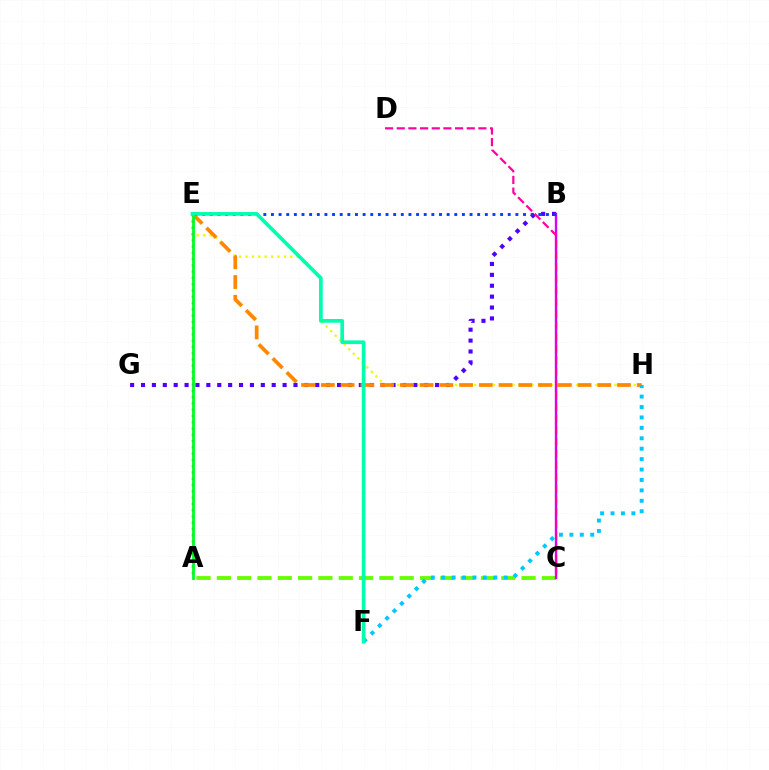{('E', 'H'): [{'color': '#eeff00', 'line_style': 'dotted', 'thickness': 1.74}, {'color': '#ff8800', 'line_style': 'dashed', 'thickness': 2.68}], ('A', 'E'): [{'color': '#ff0000', 'line_style': 'dotted', 'thickness': 1.71}, {'color': '#00ff27', 'line_style': 'solid', 'thickness': 2.02}], ('B', 'G'): [{'color': '#4f00ff', 'line_style': 'dotted', 'thickness': 2.96}], ('A', 'C'): [{'color': '#66ff00', 'line_style': 'dashed', 'thickness': 2.76}], ('B', 'C'): [{'color': '#d600ff', 'line_style': 'solid', 'thickness': 1.72}], ('C', 'D'): [{'color': '#ff00a0', 'line_style': 'dashed', 'thickness': 1.58}], ('B', 'E'): [{'color': '#003fff', 'line_style': 'dotted', 'thickness': 2.08}], ('F', 'H'): [{'color': '#00c7ff', 'line_style': 'dotted', 'thickness': 2.83}], ('E', 'F'): [{'color': '#00ffaf', 'line_style': 'solid', 'thickness': 2.67}]}